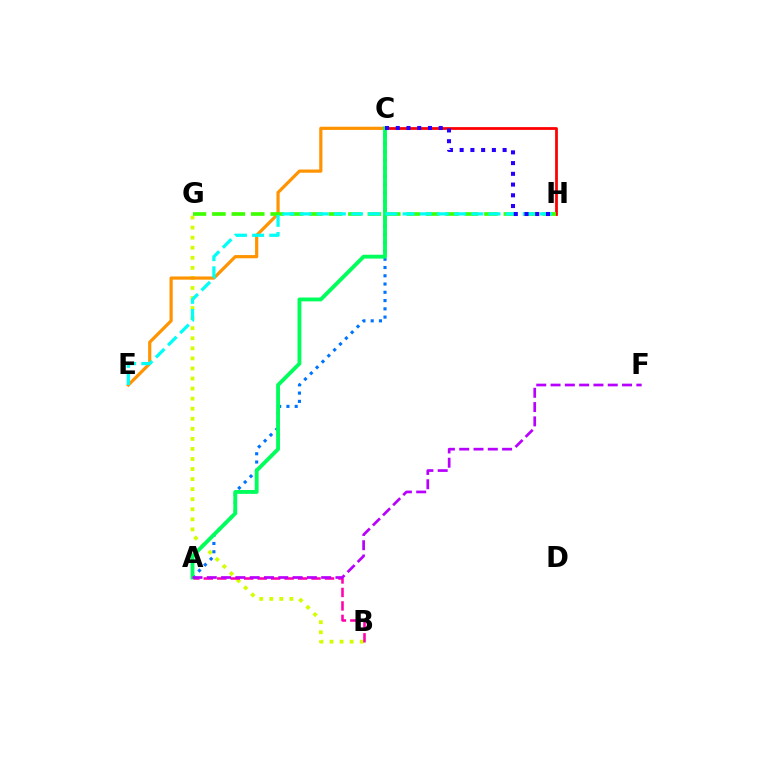{('B', 'G'): [{'color': '#d1ff00', 'line_style': 'dotted', 'thickness': 2.73}], ('C', 'E'): [{'color': '#ff9400', 'line_style': 'solid', 'thickness': 2.3}], ('C', 'H'): [{'color': '#ff0000', 'line_style': 'solid', 'thickness': 1.99}, {'color': '#2500ff', 'line_style': 'dotted', 'thickness': 2.92}], ('A', 'B'): [{'color': '#ff00ac', 'line_style': 'dashed', 'thickness': 1.83}], ('A', 'C'): [{'color': '#0074ff', 'line_style': 'dotted', 'thickness': 2.25}, {'color': '#00ff5c', 'line_style': 'solid', 'thickness': 2.78}], ('G', 'H'): [{'color': '#3dff00', 'line_style': 'dashed', 'thickness': 2.64}], ('E', 'H'): [{'color': '#00fff6', 'line_style': 'dashed', 'thickness': 2.33}], ('A', 'F'): [{'color': '#b900ff', 'line_style': 'dashed', 'thickness': 1.94}]}